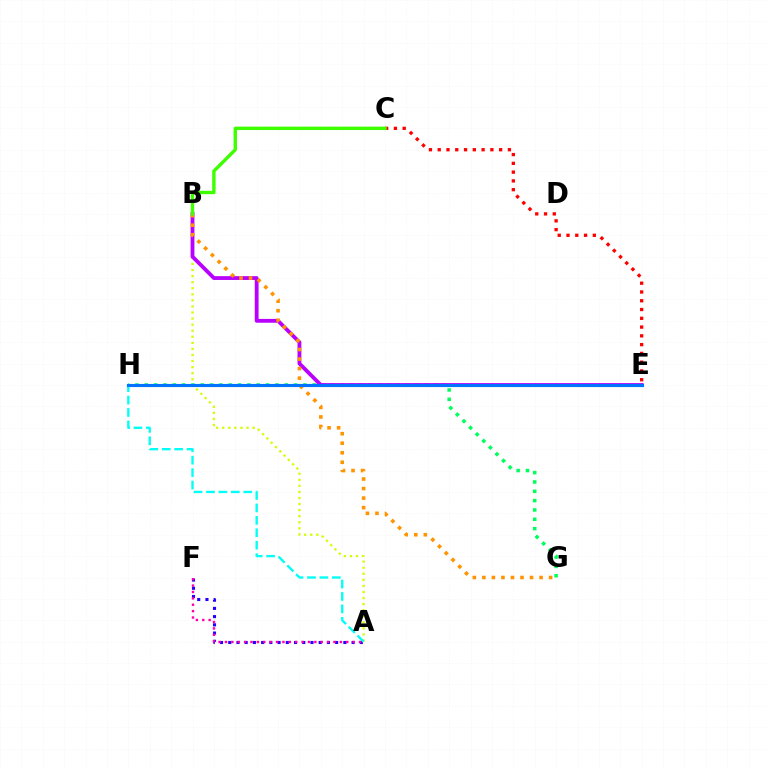{('G', 'H'): [{'color': '#00ff5c', 'line_style': 'dotted', 'thickness': 2.53}], ('C', 'E'): [{'color': '#ff0000', 'line_style': 'dotted', 'thickness': 2.38}], ('A', 'B'): [{'color': '#d1ff00', 'line_style': 'dotted', 'thickness': 1.65}], ('A', 'F'): [{'color': '#2500ff', 'line_style': 'dotted', 'thickness': 2.23}, {'color': '#ff00ac', 'line_style': 'dotted', 'thickness': 1.73}], ('B', 'E'): [{'color': '#b900ff', 'line_style': 'solid', 'thickness': 2.75}], ('B', 'G'): [{'color': '#ff9400', 'line_style': 'dotted', 'thickness': 2.59}], ('A', 'H'): [{'color': '#00fff6', 'line_style': 'dashed', 'thickness': 1.69}], ('E', 'H'): [{'color': '#0074ff', 'line_style': 'solid', 'thickness': 2.26}], ('B', 'C'): [{'color': '#3dff00', 'line_style': 'solid', 'thickness': 2.45}]}